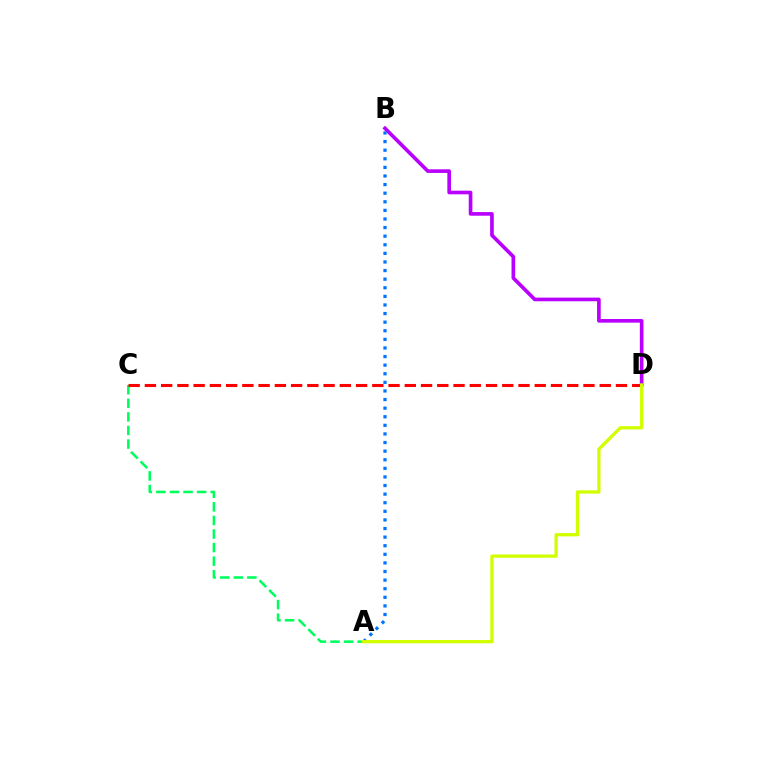{('B', 'D'): [{'color': '#b900ff', 'line_style': 'solid', 'thickness': 2.63}], ('A', 'C'): [{'color': '#00ff5c', 'line_style': 'dashed', 'thickness': 1.84}], ('A', 'B'): [{'color': '#0074ff', 'line_style': 'dotted', 'thickness': 2.34}], ('C', 'D'): [{'color': '#ff0000', 'line_style': 'dashed', 'thickness': 2.21}], ('A', 'D'): [{'color': '#d1ff00', 'line_style': 'solid', 'thickness': 2.37}]}